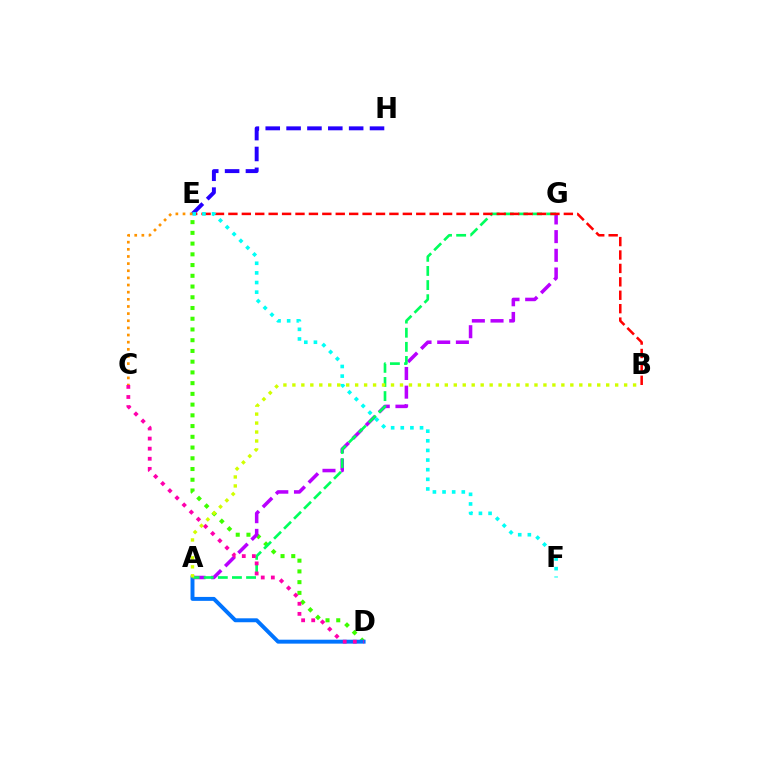{('E', 'H'): [{'color': '#2500ff', 'line_style': 'dashed', 'thickness': 2.83}], ('D', 'E'): [{'color': '#3dff00', 'line_style': 'dotted', 'thickness': 2.92}], ('A', 'D'): [{'color': '#0074ff', 'line_style': 'solid', 'thickness': 2.84}], ('C', 'E'): [{'color': '#ff9400', 'line_style': 'dotted', 'thickness': 1.94}], ('A', 'G'): [{'color': '#b900ff', 'line_style': 'dashed', 'thickness': 2.54}, {'color': '#00ff5c', 'line_style': 'dashed', 'thickness': 1.92}], ('C', 'D'): [{'color': '#ff00ac', 'line_style': 'dotted', 'thickness': 2.74}], ('B', 'E'): [{'color': '#ff0000', 'line_style': 'dashed', 'thickness': 1.82}], ('E', 'F'): [{'color': '#00fff6', 'line_style': 'dotted', 'thickness': 2.62}], ('A', 'B'): [{'color': '#d1ff00', 'line_style': 'dotted', 'thickness': 2.44}]}